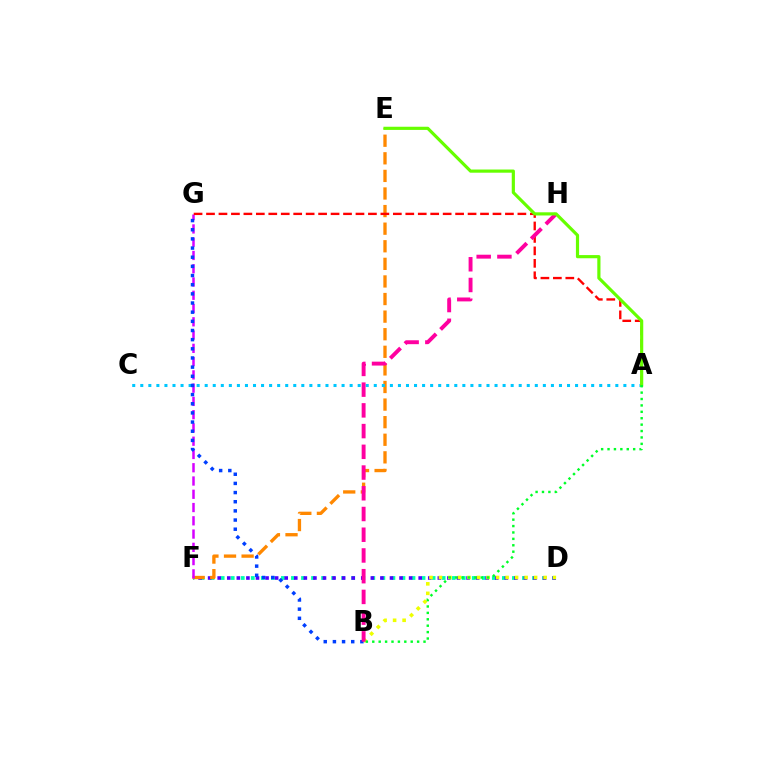{('D', 'F'): [{'color': '#00ffaf', 'line_style': 'dotted', 'thickness': 2.73}, {'color': '#4f00ff', 'line_style': 'dotted', 'thickness': 2.6}], ('E', 'F'): [{'color': '#ff8800', 'line_style': 'dashed', 'thickness': 2.39}], ('F', 'G'): [{'color': '#d600ff', 'line_style': 'dashed', 'thickness': 1.8}], ('A', 'C'): [{'color': '#00c7ff', 'line_style': 'dotted', 'thickness': 2.19}], ('A', 'G'): [{'color': '#ff0000', 'line_style': 'dashed', 'thickness': 1.69}], ('B', 'D'): [{'color': '#eeff00', 'line_style': 'dotted', 'thickness': 2.58}], ('B', 'G'): [{'color': '#003fff', 'line_style': 'dotted', 'thickness': 2.49}], ('B', 'H'): [{'color': '#ff00a0', 'line_style': 'dashed', 'thickness': 2.82}], ('A', 'E'): [{'color': '#66ff00', 'line_style': 'solid', 'thickness': 2.28}], ('A', 'B'): [{'color': '#00ff27', 'line_style': 'dotted', 'thickness': 1.74}]}